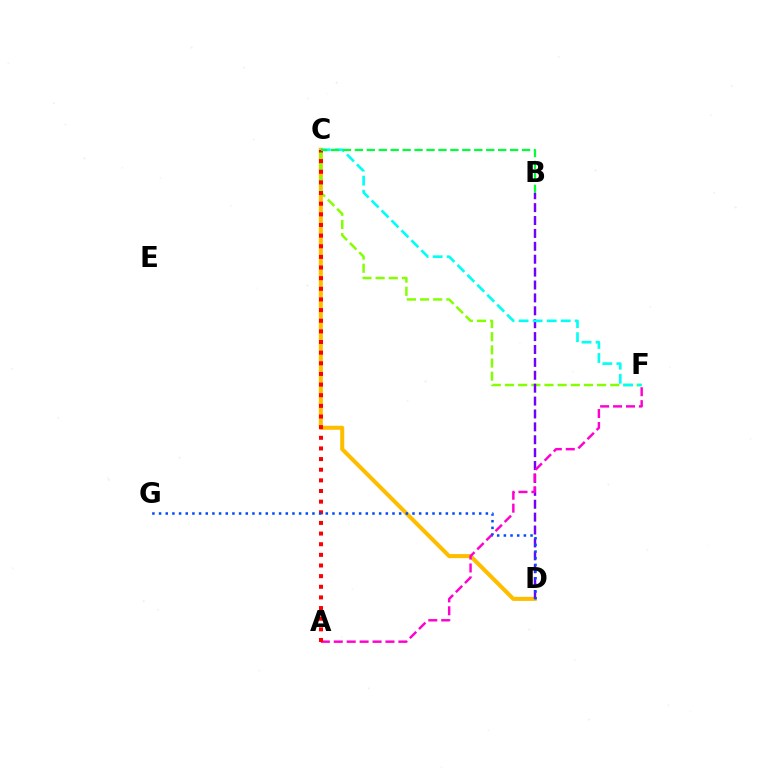{('C', 'D'): [{'color': '#ffbd00', 'line_style': 'solid', 'thickness': 2.92}], ('C', 'F'): [{'color': '#84ff00', 'line_style': 'dashed', 'thickness': 1.79}, {'color': '#00fff6', 'line_style': 'dashed', 'thickness': 1.91}], ('B', 'D'): [{'color': '#7200ff', 'line_style': 'dashed', 'thickness': 1.75}], ('A', 'F'): [{'color': '#ff00cf', 'line_style': 'dashed', 'thickness': 1.76}], ('A', 'C'): [{'color': '#ff0000', 'line_style': 'dotted', 'thickness': 2.89}], ('B', 'C'): [{'color': '#00ff39', 'line_style': 'dashed', 'thickness': 1.62}], ('D', 'G'): [{'color': '#004bff', 'line_style': 'dotted', 'thickness': 1.81}]}